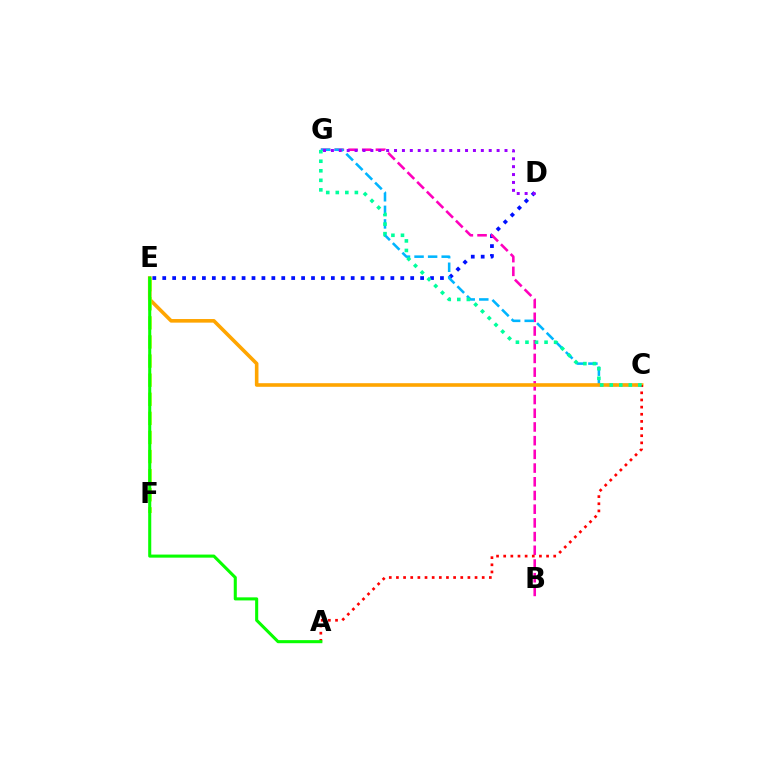{('D', 'E'): [{'color': '#0010ff', 'line_style': 'dotted', 'thickness': 2.69}], ('B', 'G'): [{'color': '#ff00bd', 'line_style': 'dashed', 'thickness': 1.86}], ('C', 'G'): [{'color': '#00b5ff', 'line_style': 'dashed', 'thickness': 1.84}, {'color': '#00ff9d', 'line_style': 'dotted', 'thickness': 2.59}], ('C', 'E'): [{'color': '#ffa500', 'line_style': 'solid', 'thickness': 2.59}], ('E', 'F'): [{'color': '#b3ff00', 'line_style': 'dashed', 'thickness': 2.59}], ('A', 'C'): [{'color': '#ff0000', 'line_style': 'dotted', 'thickness': 1.94}], ('A', 'E'): [{'color': '#08ff00', 'line_style': 'solid', 'thickness': 2.21}], ('D', 'G'): [{'color': '#9b00ff', 'line_style': 'dotted', 'thickness': 2.14}]}